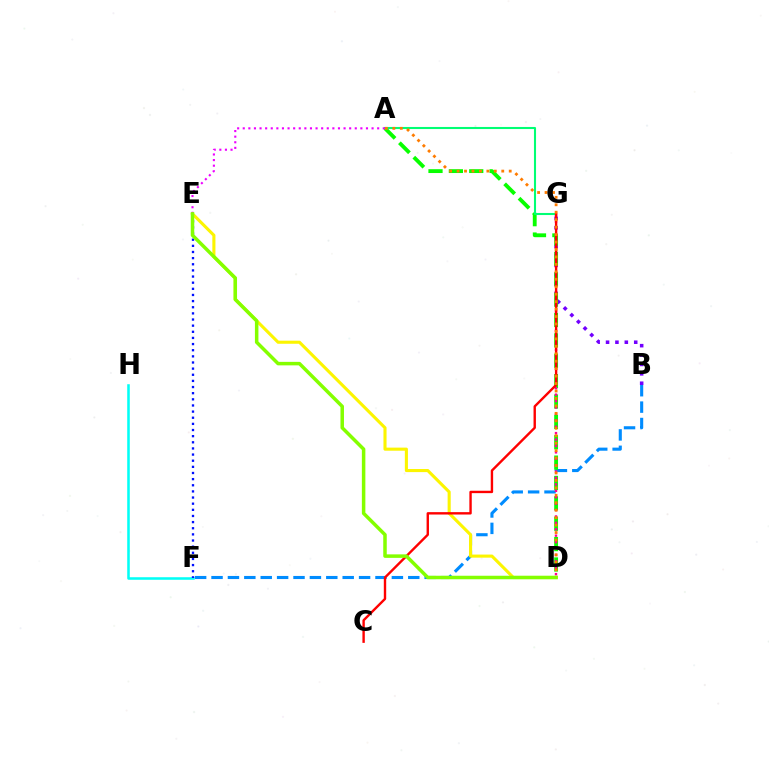{('B', 'G'): [{'color': '#7200ff', 'line_style': 'dotted', 'thickness': 2.55}], ('B', 'F'): [{'color': '#008cff', 'line_style': 'dashed', 'thickness': 2.23}], ('A', 'D'): [{'color': '#08ff00', 'line_style': 'dashed', 'thickness': 2.77}, {'color': '#ff7c00', 'line_style': 'dotted', 'thickness': 2.02}], ('F', 'H'): [{'color': '#00fff6', 'line_style': 'solid', 'thickness': 1.84}], ('D', 'G'): [{'color': '#ff0094', 'line_style': 'dotted', 'thickness': 1.74}], ('E', 'F'): [{'color': '#0010ff', 'line_style': 'dotted', 'thickness': 1.67}], ('D', 'E'): [{'color': '#fcf500', 'line_style': 'solid', 'thickness': 2.23}, {'color': '#84ff00', 'line_style': 'solid', 'thickness': 2.52}], ('A', 'G'): [{'color': '#00ff74', 'line_style': 'solid', 'thickness': 1.5}], ('C', 'G'): [{'color': '#ff0000', 'line_style': 'solid', 'thickness': 1.72}], ('A', 'E'): [{'color': '#ee00ff', 'line_style': 'dotted', 'thickness': 1.52}]}